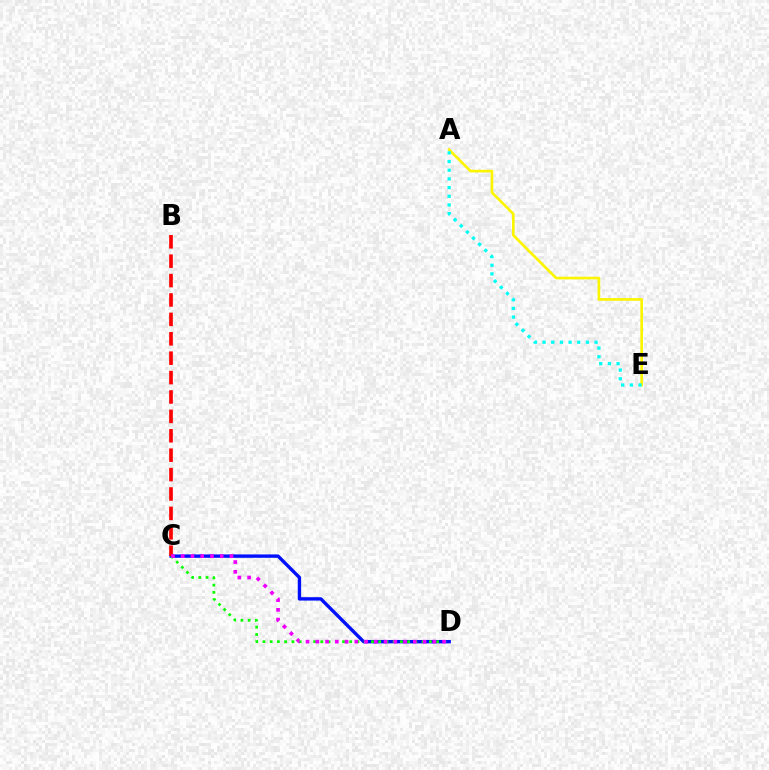{('C', 'D'): [{'color': '#0010ff', 'line_style': 'solid', 'thickness': 2.43}, {'color': '#08ff00', 'line_style': 'dotted', 'thickness': 1.97}, {'color': '#ee00ff', 'line_style': 'dotted', 'thickness': 2.65}], ('A', 'E'): [{'color': '#fcf500', 'line_style': 'solid', 'thickness': 1.92}, {'color': '#00fff6', 'line_style': 'dotted', 'thickness': 2.36}], ('B', 'C'): [{'color': '#ff0000', 'line_style': 'dashed', 'thickness': 2.64}]}